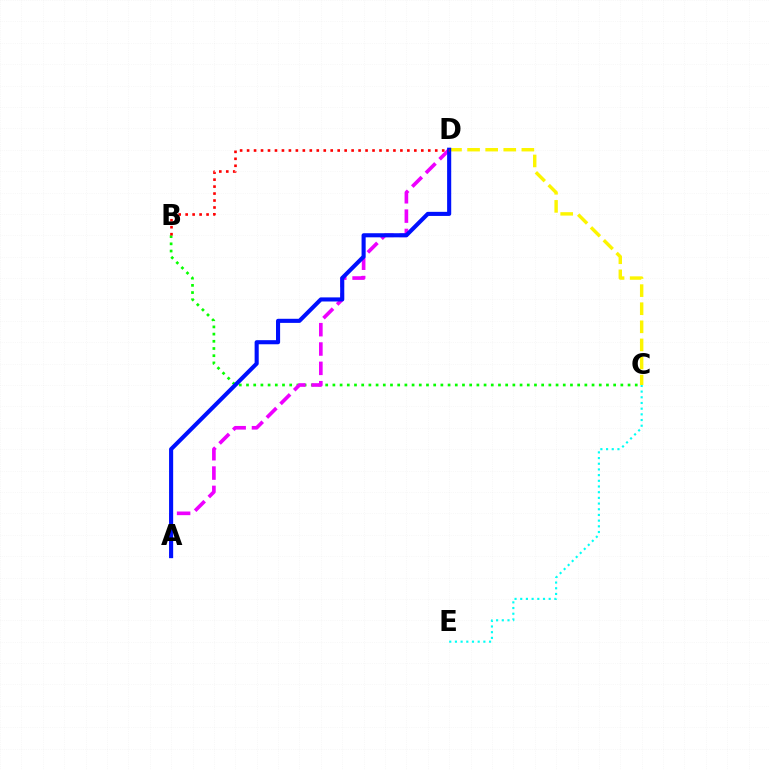{('B', 'C'): [{'color': '#08ff00', 'line_style': 'dotted', 'thickness': 1.96}], ('C', 'E'): [{'color': '#00fff6', 'line_style': 'dotted', 'thickness': 1.55}], ('A', 'D'): [{'color': '#ee00ff', 'line_style': 'dashed', 'thickness': 2.63}, {'color': '#0010ff', 'line_style': 'solid', 'thickness': 2.95}], ('C', 'D'): [{'color': '#fcf500', 'line_style': 'dashed', 'thickness': 2.46}], ('B', 'D'): [{'color': '#ff0000', 'line_style': 'dotted', 'thickness': 1.89}]}